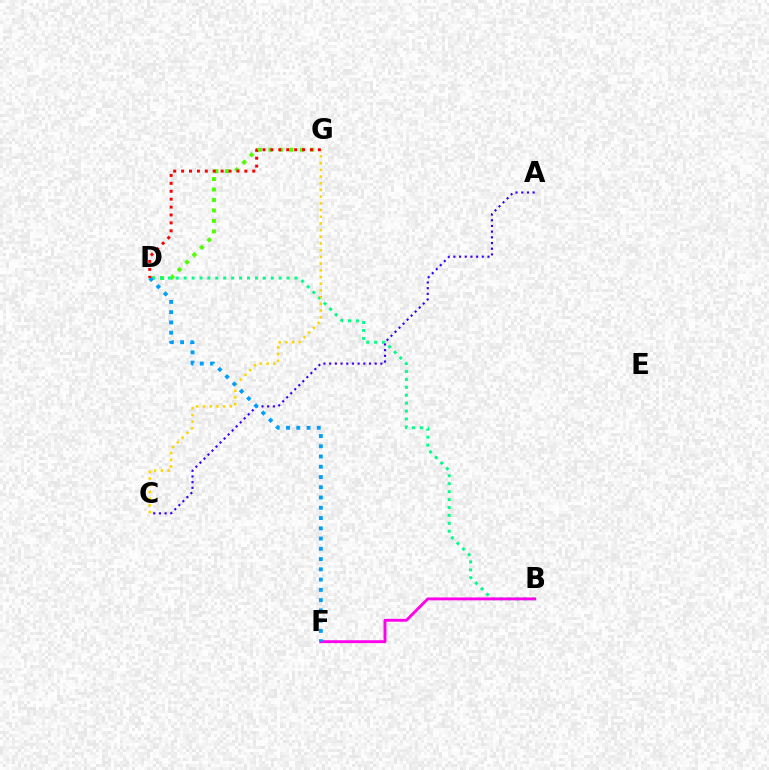{('D', 'G'): [{'color': '#4fff00', 'line_style': 'dotted', 'thickness': 2.85}, {'color': '#ff0000', 'line_style': 'dotted', 'thickness': 2.15}], ('B', 'D'): [{'color': '#00ff86', 'line_style': 'dotted', 'thickness': 2.15}], ('A', 'C'): [{'color': '#3700ff', 'line_style': 'dotted', 'thickness': 1.55}], ('C', 'G'): [{'color': '#ffd500', 'line_style': 'dotted', 'thickness': 1.82}], ('B', 'F'): [{'color': '#ff00ed', 'line_style': 'solid', 'thickness': 2.08}], ('D', 'F'): [{'color': '#009eff', 'line_style': 'dotted', 'thickness': 2.79}]}